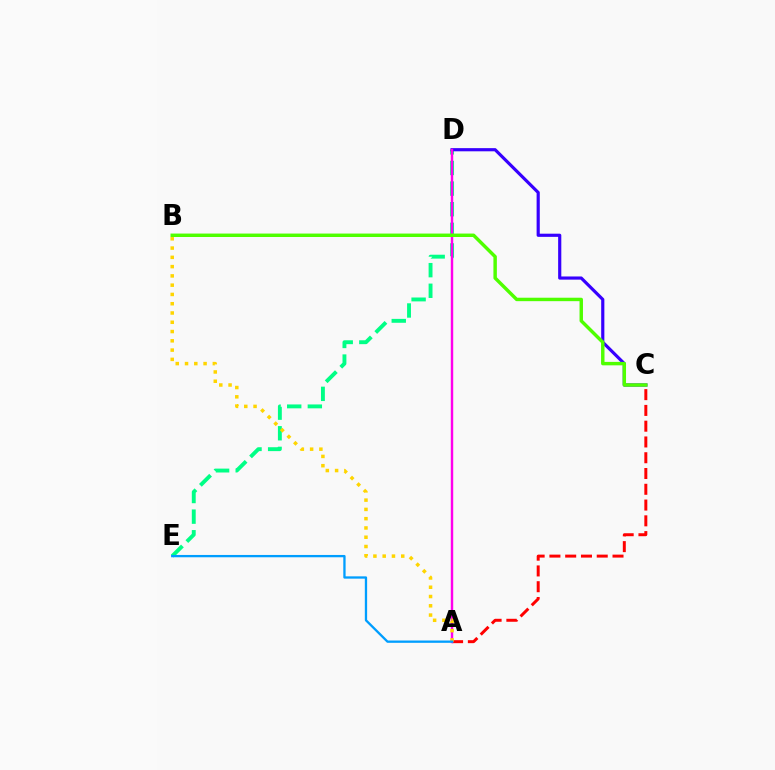{('D', 'E'): [{'color': '#00ff86', 'line_style': 'dashed', 'thickness': 2.8}], ('C', 'D'): [{'color': '#3700ff', 'line_style': 'solid', 'thickness': 2.28}], ('A', 'C'): [{'color': '#ff0000', 'line_style': 'dashed', 'thickness': 2.14}], ('A', 'D'): [{'color': '#ff00ed', 'line_style': 'solid', 'thickness': 1.76}], ('B', 'C'): [{'color': '#4fff00', 'line_style': 'solid', 'thickness': 2.48}], ('A', 'B'): [{'color': '#ffd500', 'line_style': 'dotted', 'thickness': 2.52}], ('A', 'E'): [{'color': '#009eff', 'line_style': 'solid', 'thickness': 1.66}]}